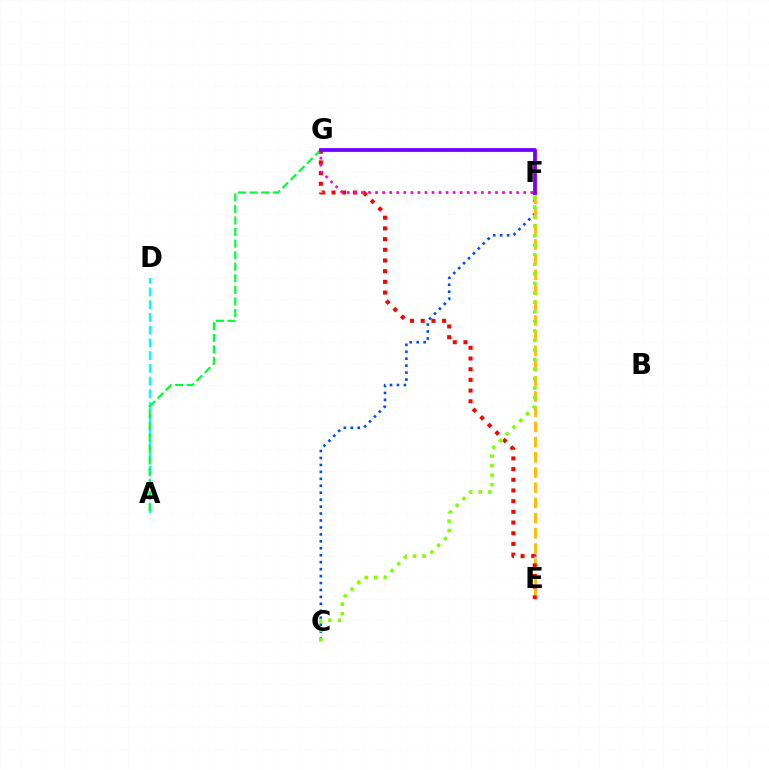{('A', 'D'): [{'color': '#00fff6', 'line_style': 'dashed', 'thickness': 1.73}], ('C', 'F'): [{'color': '#004bff', 'line_style': 'dotted', 'thickness': 1.89}, {'color': '#84ff00', 'line_style': 'dotted', 'thickness': 2.59}], ('E', 'F'): [{'color': '#ffbd00', 'line_style': 'dashed', 'thickness': 2.07}], ('E', 'G'): [{'color': '#ff0000', 'line_style': 'dotted', 'thickness': 2.9}], ('F', 'G'): [{'color': '#ff00cf', 'line_style': 'dotted', 'thickness': 1.92}, {'color': '#7200ff', 'line_style': 'solid', 'thickness': 2.71}], ('A', 'G'): [{'color': '#00ff39', 'line_style': 'dashed', 'thickness': 1.57}]}